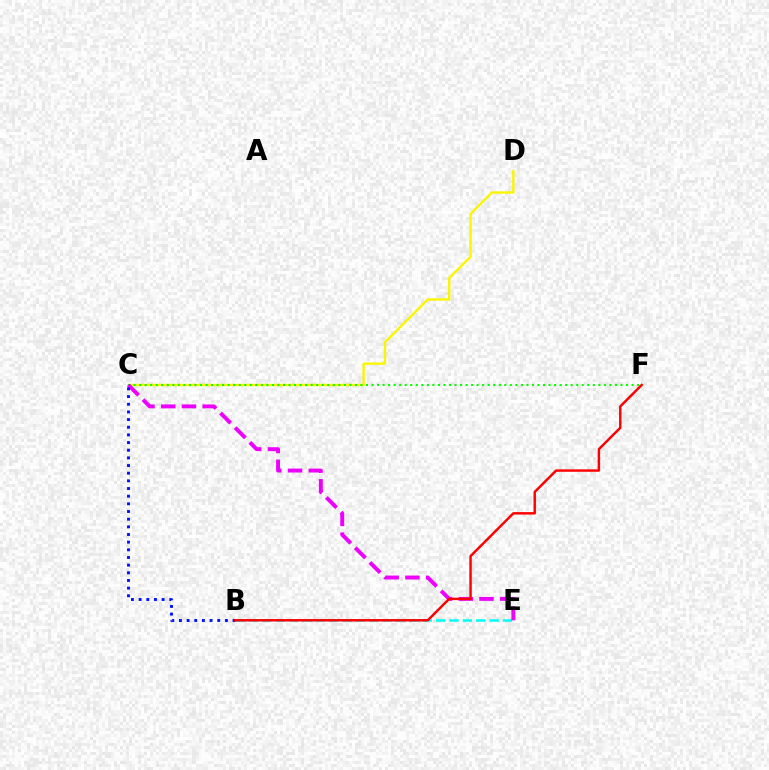{('C', 'D'): [{'color': '#fcf500', 'line_style': 'solid', 'thickness': 1.71}], ('B', 'E'): [{'color': '#00fff6', 'line_style': 'dashed', 'thickness': 1.82}], ('C', 'F'): [{'color': '#08ff00', 'line_style': 'dotted', 'thickness': 1.5}], ('C', 'E'): [{'color': '#ee00ff', 'line_style': 'dashed', 'thickness': 2.82}], ('B', 'C'): [{'color': '#0010ff', 'line_style': 'dotted', 'thickness': 2.08}], ('B', 'F'): [{'color': '#ff0000', 'line_style': 'solid', 'thickness': 1.76}]}